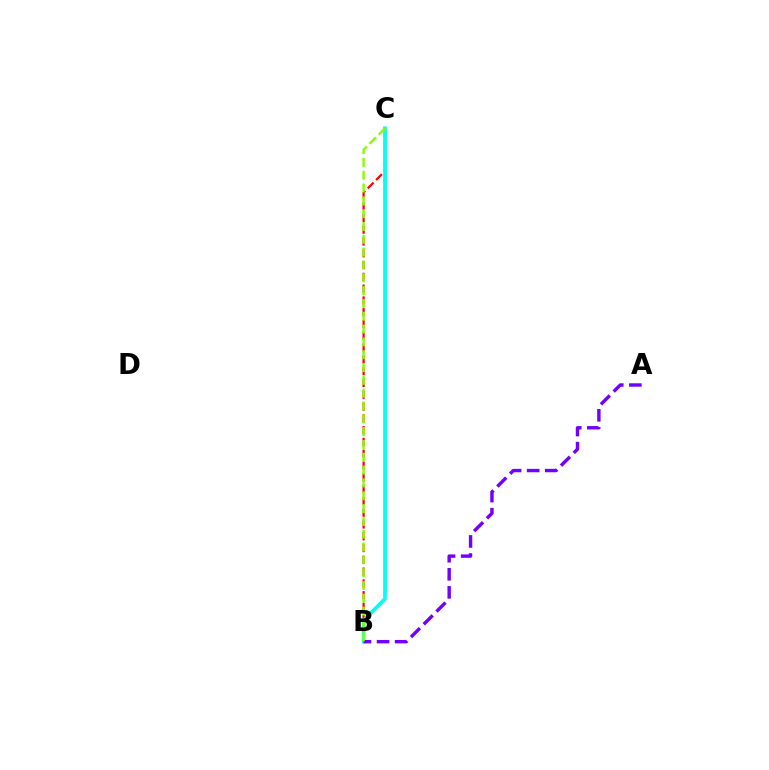{('B', 'C'): [{'color': '#ff0000', 'line_style': 'dashed', 'thickness': 1.6}, {'color': '#00fff6', 'line_style': 'solid', 'thickness': 2.7}, {'color': '#84ff00', 'line_style': 'dashed', 'thickness': 1.74}], ('A', 'B'): [{'color': '#7200ff', 'line_style': 'dashed', 'thickness': 2.46}]}